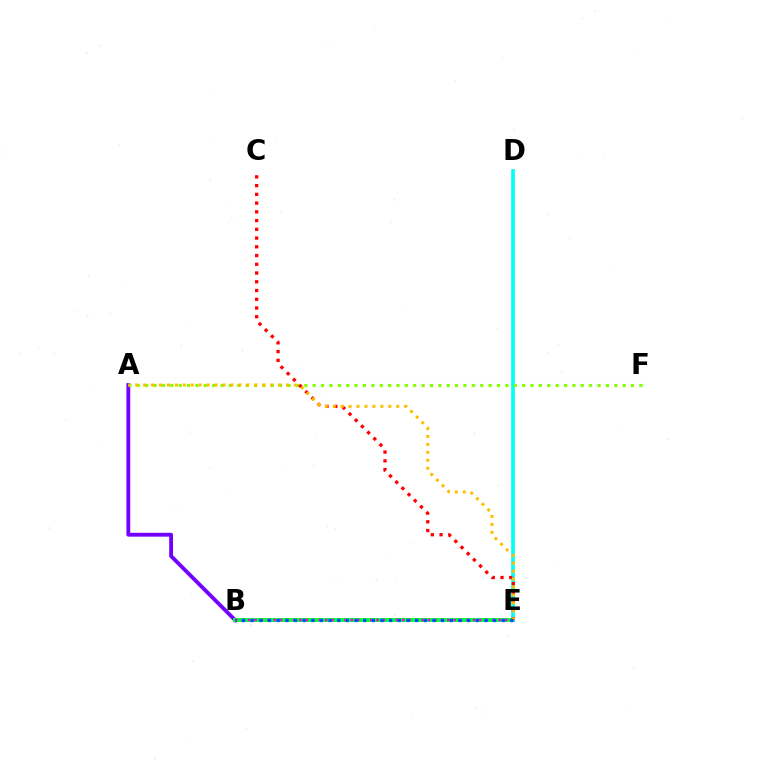{('A', 'B'): [{'color': '#7200ff', 'line_style': 'solid', 'thickness': 2.76}], ('B', 'E'): [{'color': '#00ff39', 'line_style': 'solid', 'thickness': 2.8}, {'color': '#ff00cf', 'line_style': 'dotted', 'thickness': 1.75}, {'color': '#004bff', 'line_style': 'dotted', 'thickness': 2.35}], ('D', 'E'): [{'color': '#00fff6', 'line_style': 'solid', 'thickness': 2.63}], ('A', 'F'): [{'color': '#84ff00', 'line_style': 'dotted', 'thickness': 2.28}], ('C', 'E'): [{'color': '#ff0000', 'line_style': 'dotted', 'thickness': 2.37}], ('A', 'E'): [{'color': '#ffbd00', 'line_style': 'dotted', 'thickness': 2.16}]}